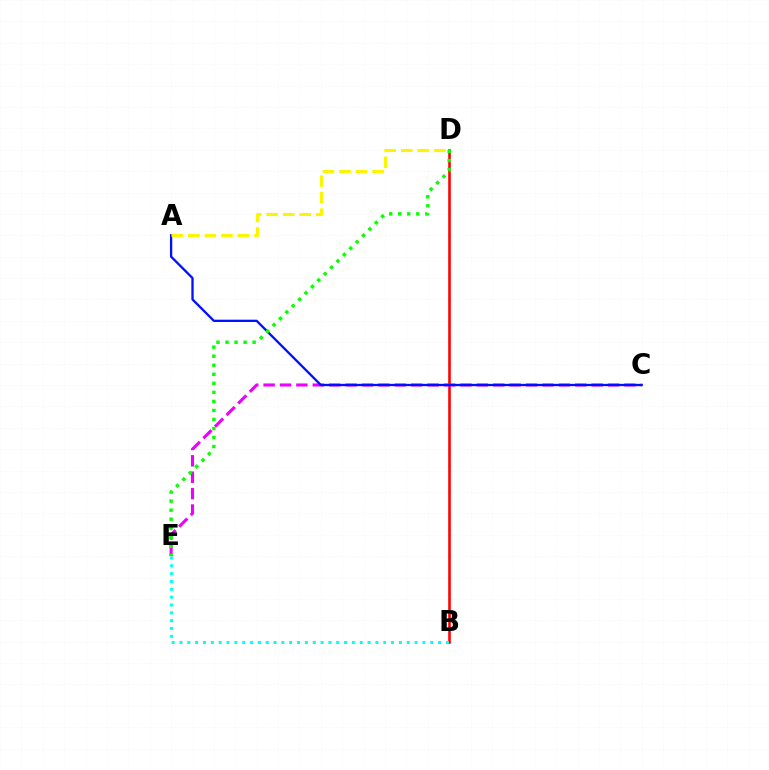{('B', 'D'): [{'color': '#ff0000', 'line_style': 'solid', 'thickness': 1.87}], ('C', 'E'): [{'color': '#ee00ff', 'line_style': 'dashed', 'thickness': 2.23}], ('B', 'E'): [{'color': '#00fff6', 'line_style': 'dotted', 'thickness': 2.13}], ('A', 'C'): [{'color': '#0010ff', 'line_style': 'solid', 'thickness': 1.66}], ('D', 'E'): [{'color': '#08ff00', 'line_style': 'dotted', 'thickness': 2.45}], ('A', 'D'): [{'color': '#fcf500', 'line_style': 'dashed', 'thickness': 2.25}]}